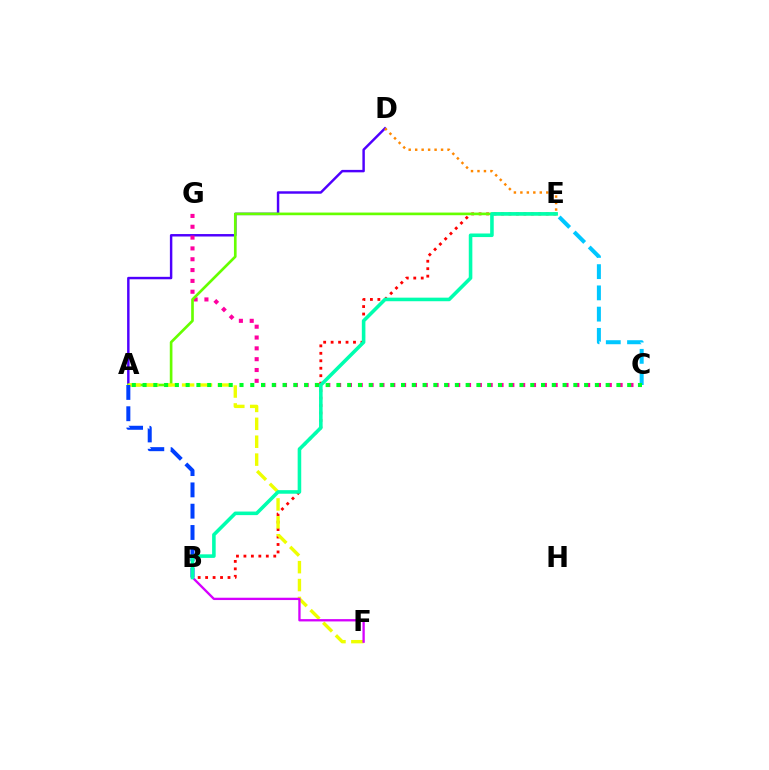{('A', 'D'): [{'color': '#4f00ff', 'line_style': 'solid', 'thickness': 1.77}], ('C', 'G'): [{'color': '#ff00a0', 'line_style': 'dotted', 'thickness': 2.94}], ('B', 'E'): [{'color': '#ff0000', 'line_style': 'dotted', 'thickness': 2.03}, {'color': '#00ffaf', 'line_style': 'solid', 'thickness': 2.57}], ('A', 'E'): [{'color': '#66ff00', 'line_style': 'solid', 'thickness': 1.92}], ('A', 'F'): [{'color': '#eeff00', 'line_style': 'dashed', 'thickness': 2.43}], ('A', 'B'): [{'color': '#003fff', 'line_style': 'dashed', 'thickness': 2.89}], ('D', 'E'): [{'color': '#ff8800', 'line_style': 'dotted', 'thickness': 1.76}], ('B', 'F'): [{'color': '#d600ff', 'line_style': 'solid', 'thickness': 1.67}], ('C', 'E'): [{'color': '#00c7ff', 'line_style': 'dashed', 'thickness': 2.89}], ('A', 'C'): [{'color': '#00ff27', 'line_style': 'dotted', 'thickness': 2.93}]}